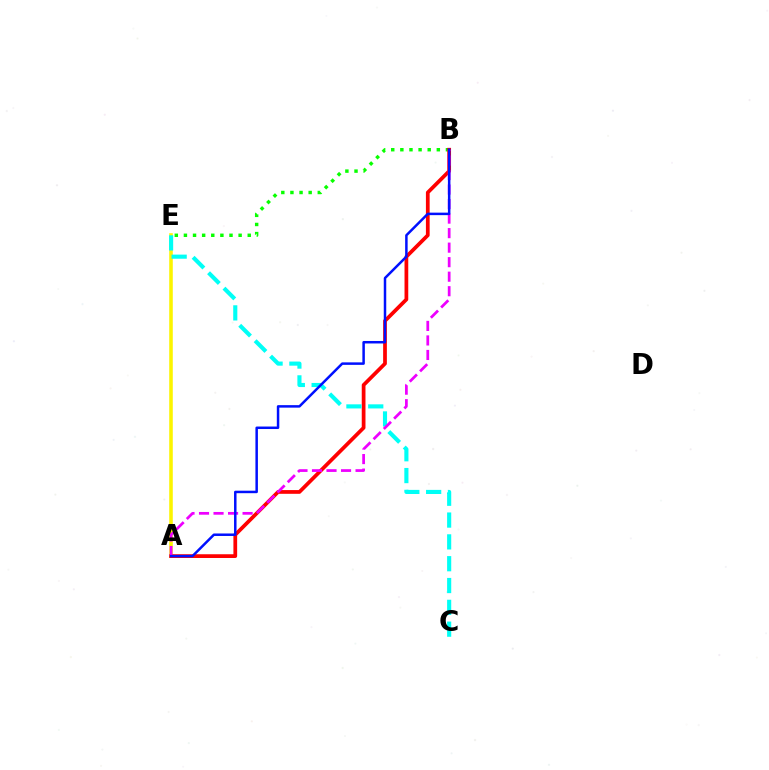{('B', 'E'): [{'color': '#08ff00', 'line_style': 'dotted', 'thickness': 2.48}], ('A', 'E'): [{'color': '#fcf500', 'line_style': 'solid', 'thickness': 2.57}], ('A', 'B'): [{'color': '#ff0000', 'line_style': 'solid', 'thickness': 2.69}, {'color': '#ee00ff', 'line_style': 'dashed', 'thickness': 1.97}, {'color': '#0010ff', 'line_style': 'solid', 'thickness': 1.8}], ('C', 'E'): [{'color': '#00fff6', 'line_style': 'dashed', 'thickness': 2.96}]}